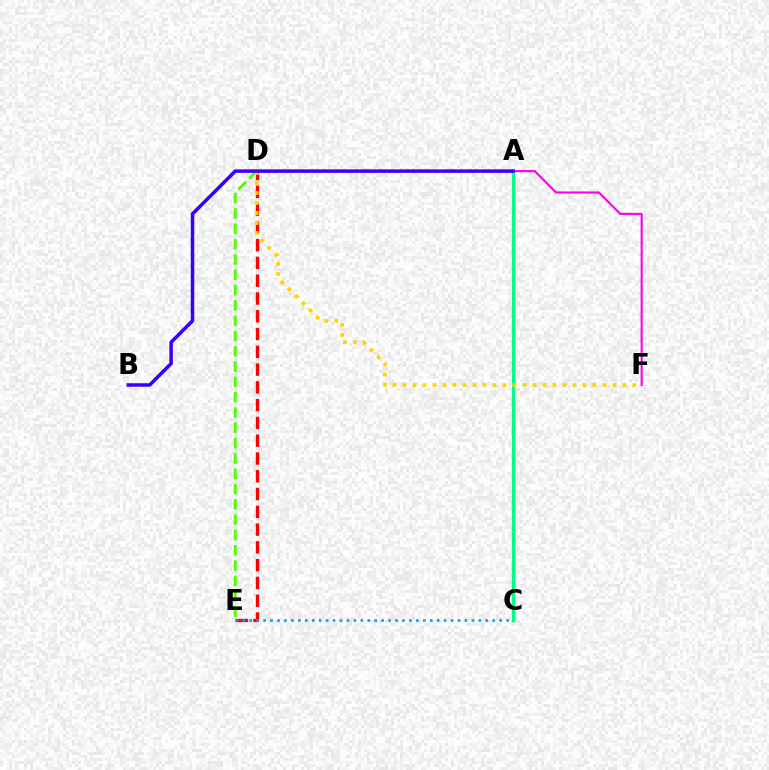{('D', 'E'): [{'color': '#ff0000', 'line_style': 'dashed', 'thickness': 2.42}, {'color': '#4fff00', 'line_style': 'dashed', 'thickness': 2.08}], ('A', 'F'): [{'color': '#ff00ed', 'line_style': 'solid', 'thickness': 1.53}], ('A', 'C'): [{'color': '#00ff86', 'line_style': 'solid', 'thickness': 2.41}], ('C', 'E'): [{'color': '#009eff', 'line_style': 'dotted', 'thickness': 1.89}], ('D', 'F'): [{'color': '#ffd500', 'line_style': 'dotted', 'thickness': 2.71}], ('A', 'B'): [{'color': '#3700ff', 'line_style': 'solid', 'thickness': 2.53}]}